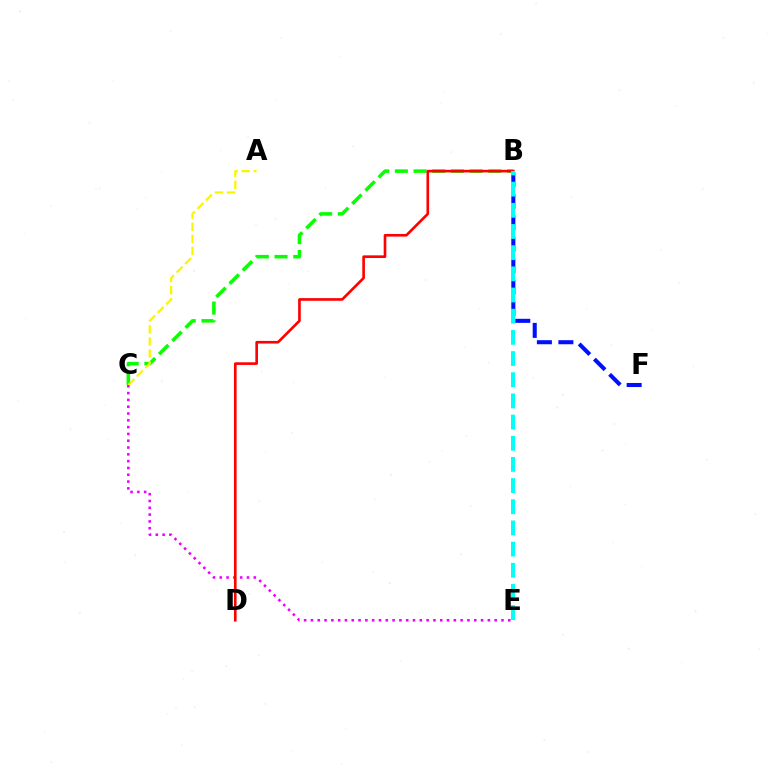{('B', 'C'): [{'color': '#08ff00', 'line_style': 'dashed', 'thickness': 2.54}], ('B', 'F'): [{'color': '#0010ff', 'line_style': 'dashed', 'thickness': 2.92}], ('A', 'C'): [{'color': '#fcf500', 'line_style': 'dashed', 'thickness': 1.64}], ('C', 'E'): [{'color': '#ee00ff', 'line_style': 'dotted', 'thickness': 1.85}], ('B', 'D'): [{'color': '#ff0000', 'line_style': 'solid', 'thickness': 1.9}], ('B', 'E'): [{'color': '#00fff6', 'line_style': 'dashed', 'thickness': 2.88}]}